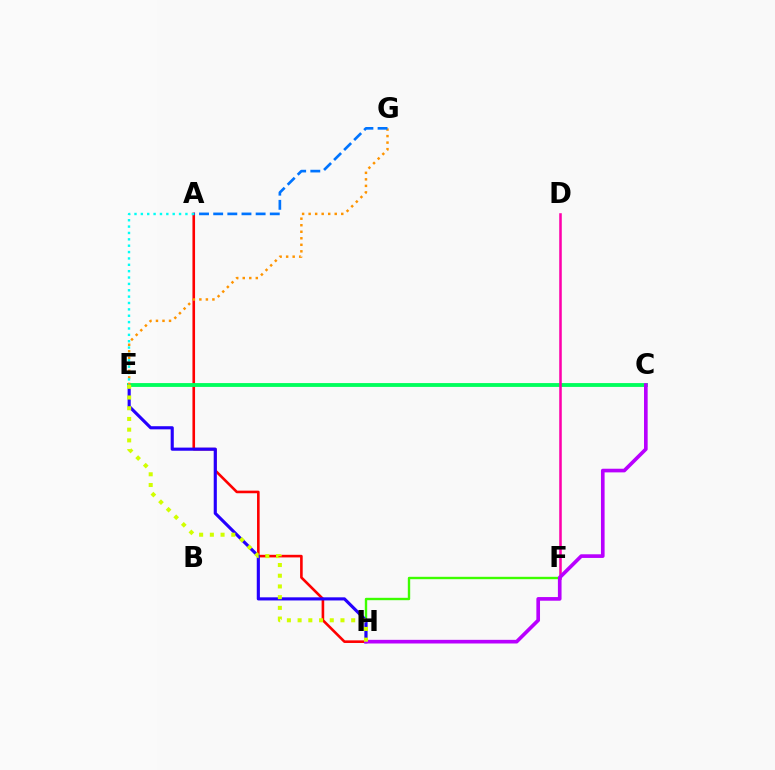{('F', 'H'): [{'color': '#3dff00', 'line_style': 'solid', 'thickness': 1.71}], ('A', 'H'): [{'color': '#ff0000', 'line_style': 'solid', 'thickness': 1.88}], ('E', 'H'): [{'color': '#2500ff', 'line_style': 'solid', 'thickness': 2.25}, {'color': '#d1ff00', 'line_style': 'dotted', 'thickness': 2.91}], ('C', 'E'): [{'color': '#00ff5c', 'line_style': 'solid', 'thickness': 2.76}], ('E', 'G'): [{'color': '#ff9400', 'line_style': 'dotted', 'thickness': 1.77}], ('A', 'G'): [{'color': '#0074ff', 'line_style': 'dashed', 'thickness': 1.92}], ('D', 'F'): [{'color': '#ff00ac', 'line_style': 'solid', 'thickness': 1.83}], ('C', 'H'): [{'color': '#b900ff', 'line_style': 'solid', 'thickness': 2.63}], ('A', 'E'): [{'color': '#00fff6', 'line_style': 'dotted', 'thickness': 1.73}]}